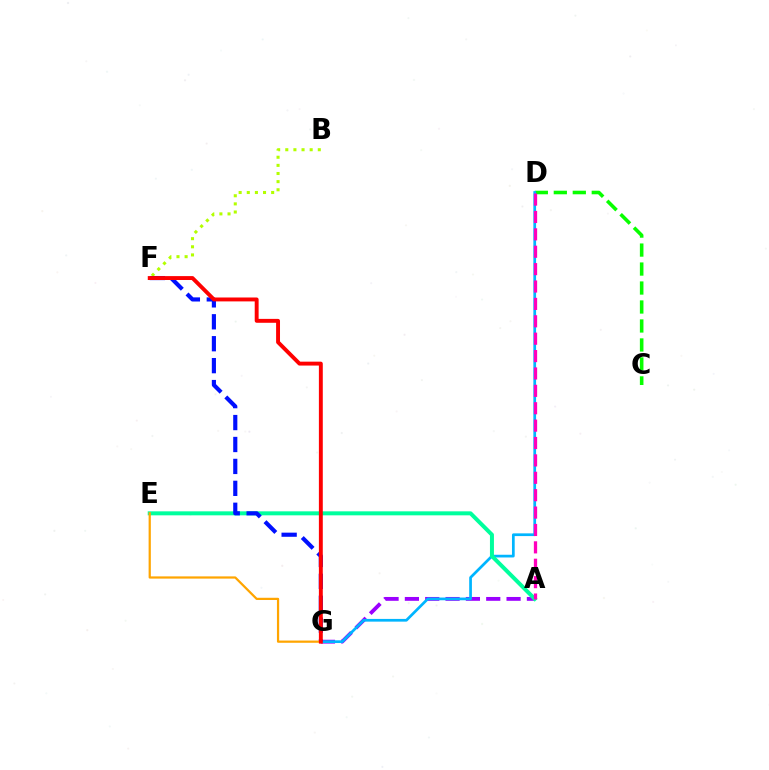{('A', 'G'): [{'color': '#9b00ff', 'line_style': 'dashed', 'thickness': 2.76}], ('C', 'D'): [{'color': '#08ff00', 'line_style': 'dashed', 'thickness': 2.58}], ('D', 'G'): [{'color': '#00b5ff', 'line_style': 'solid', 'thickness': 1.96}], ('A', 'E'): [{'color': '#00ff9d', 'line_style': 'solid', 'thickness': 2.87}], ('A', 'D'): [{'color': '#ff00bd', 'line_style': 'dashed', 'thickness': 2.36}], ('B', 'F'): [{'color': '#b3ff00', 'line_style': 'dotted', 'thickness': 2.21}], ('F', 'G'): [{'color': '#0010ff', 'line_style': 'dashed', 'thickness': 2.98}, {'color': '#ff0000', 'line_style': 'solid', 'thickness': 2.81}], ('E', 'G'): [{'color': '#ffa500', 'line_style': 'solid', 'thickness': 1.6}]}